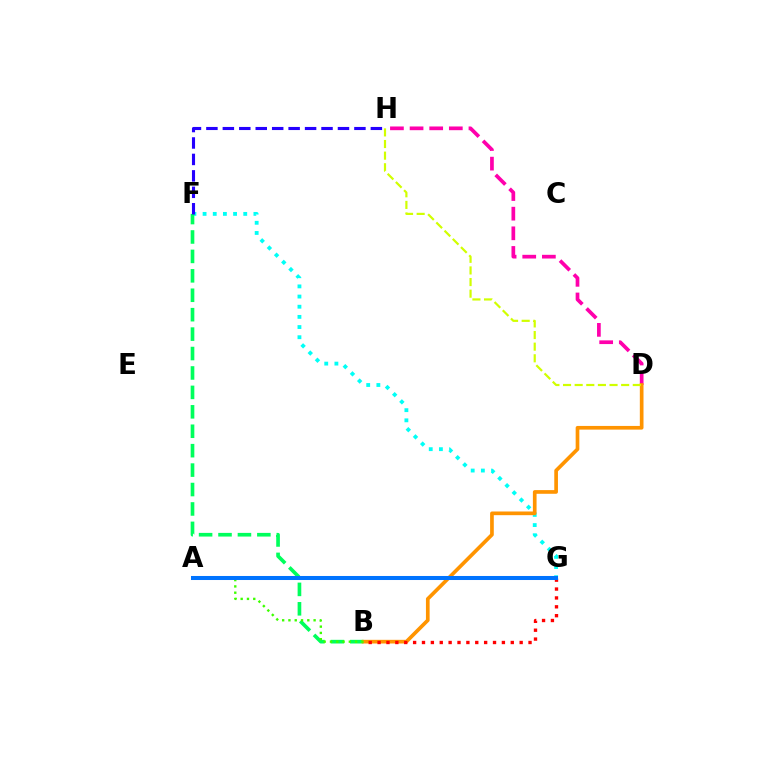{('F', 'G'): [{'color': '#00fff6', 'line_style': 'dotted', 'thickness': 2.76}], ('B', 'F'): [{'color': '#00ff5c', 'line_style': 'dashed', 'thickness': 2.64}], ('D', 'H'): [{'color': '#ff00ac', 'line_style': 'dashed', 'thickness': 2.67}, {'color': '#d1ff00', 'line_style': 'dashed', 'thickness': 1.58}], ('B', 'D'): [{'color': '#ff9400', 'line_style': 'solid', 'thickness': 2.65}], ('F', 'H'): [{'color': '#2500ff', 'line_style': 'dashed', 'thickness': 2.23}], ('A', 'B'): [{'color': '#3dff00', 'line_style': 'dotted', 'thickness': 1.71}], ('A', 'G'): [{'color': '#b900ff', 'line_style': 'dashed', 'thickness': 2.71}, {'color': '#0074ff', 'line_style': 'solid', 'thickness': 2.9}], ('B', 'G'): [{'color': '#ff0000', 'line_style': 'dotted', 'thickness': 2.41}]}